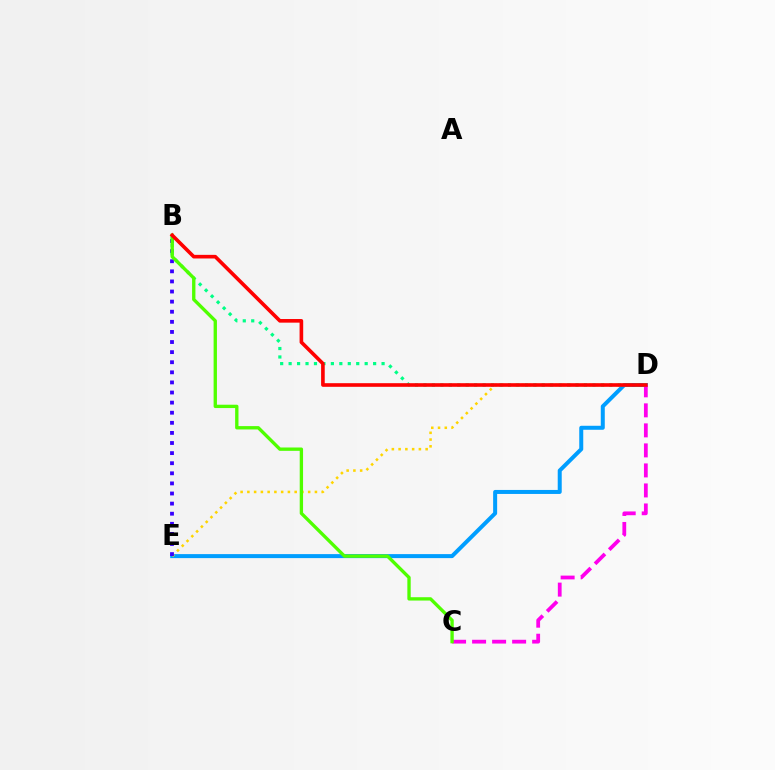{('D', 'E'): [{'color': '#009eff', 'line_style': 'solid', 'thickness': 2.88}, {'color': '#ffd500', 'line_style': 'dotted', 'thickness': 1.84}], ('C', 'D'): [{'color': '#ff00ed', 'line_style': 'dashed', 'thickness': 2.72}], ('B', 'E'): [{'color': '#3700ff', 'line_style': 'dotted', 'thickness': 2.74}], ('B', 'D'): [{'color': '#00ff86', 'line_style': 'dotted', 'thickness': 2.3}, {'color': '#ff0000', 'line_style': 'solid', 'thickness': 2.61}], ('B', 'C'): [{'color': '#4fff00', 'line_style': 'solid', 'thickness': 2.41}]}